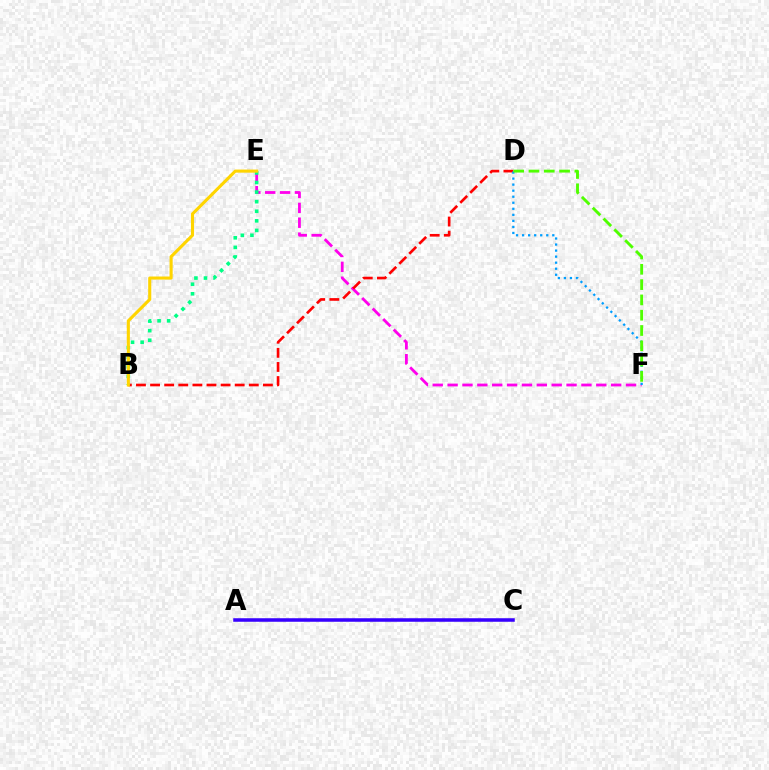{('A', 'C'): [{'color': '#3700ff', 'line_style': 'solid', 'thickness': 2.54}], ('E', 'F'): [{'color': '#ff00ed', 'line_style': 'dashed', 'thickness': 2.02}], ('B', 'D'): [{'color': '#ff0000', 'line_style': 'dashed', 'thickness': 1.92}], ('B', 'E'): [{'color': '#00ff86', 'line_style': 'dotted', 'thickness': 2.6}, {'color': '#ffd500', 'line_style': 'solid', 'thickness': 2.23}], ('D', 'F'): [{'color': '#009eff', 'line_style': 'dotted', 'thickness': 1.64}, {'color': '#4fff00', 'line_style': 'dashed', 'thickness': 2.08}]}